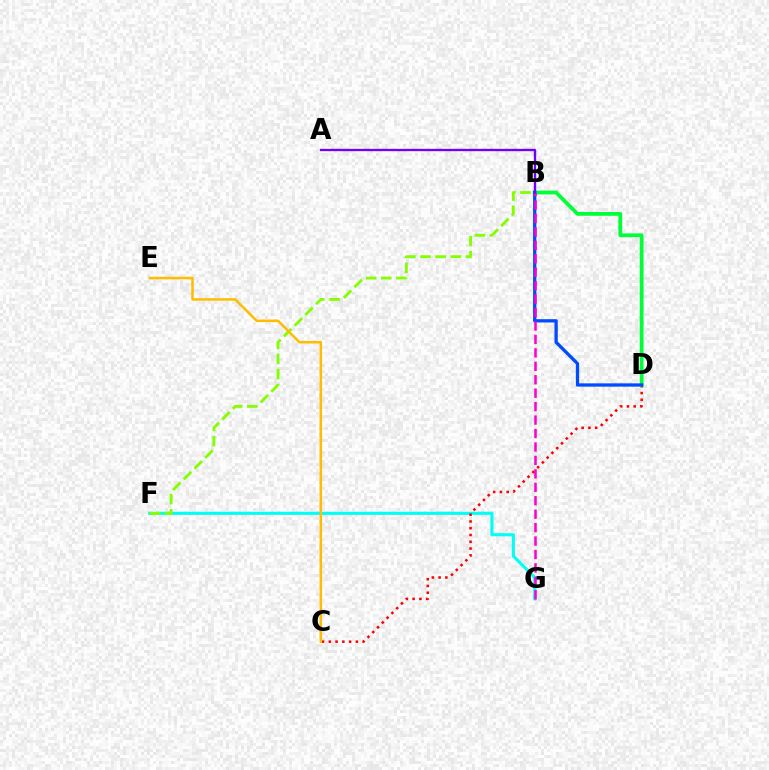{('F', 'G'): [{'color': '#00fff6', 'line_style': 'solid', 'thickness': 2.25}], ('C', 'D'): [{'color': '#ff0000', 'line_style': 'dotted', 'thickness': 1.84}], ('B', 'D'): [{'color': '#00ff39', 'line_style': 'solid', 'thickness': 2.72}, {'color': '#004bff', 'line_style': 'solid', 'thickness': 2.36}], ('A', 'B'): [{'color': '#7200ff', 'line_style': 'solid', 'thickness': 1.68}], ('B', 'F'): [{'color': '#84ff00', 'line_style': 'dashed', 'thickness': 2.06}], ('B', 'G'): [{'color': '#ff00cf', 'line_style': 'dashed', 'thickness': 1.83}], ('C', 'E'): [{'color': '#ffbd00', 'line_style': 'solid', 'thickness': 1.82}]}